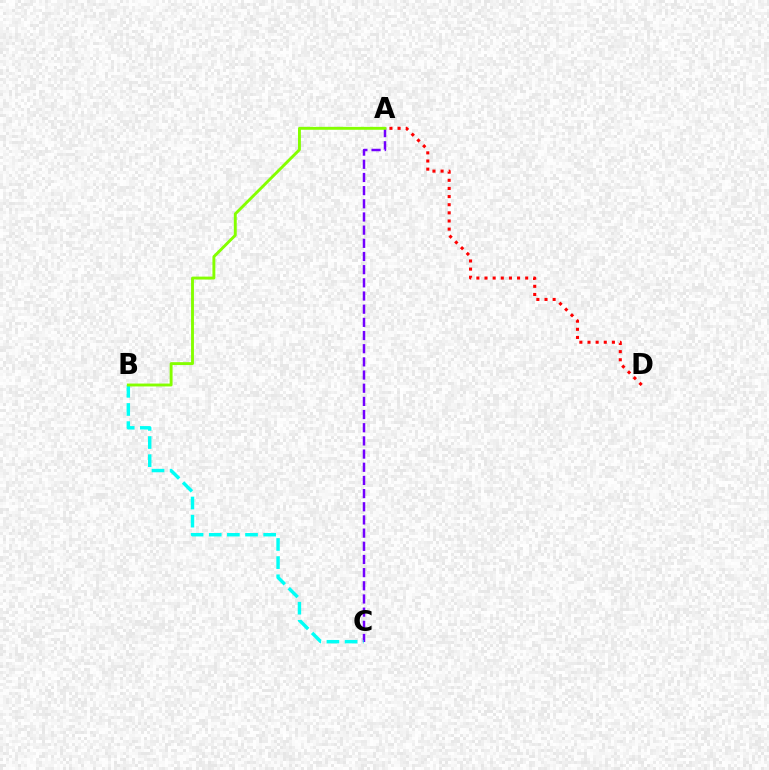{('A', 'C'): [{'color': '#7200ff', 'line_style': 'dashed', 'thickness': 1.79}], ('B', 'C'): [{'color': '#00fff6', 'line_style': 'dashed', 'thickness': 2.47}], ('A', 'B'): [{'color': '#84ff00', 'line_style': 'solid', 'thickness': 2.08}], ('A', 'D'): [{'color': '#ff0000', 'line_style': 'dotted', 'thickness': 2.21}]}